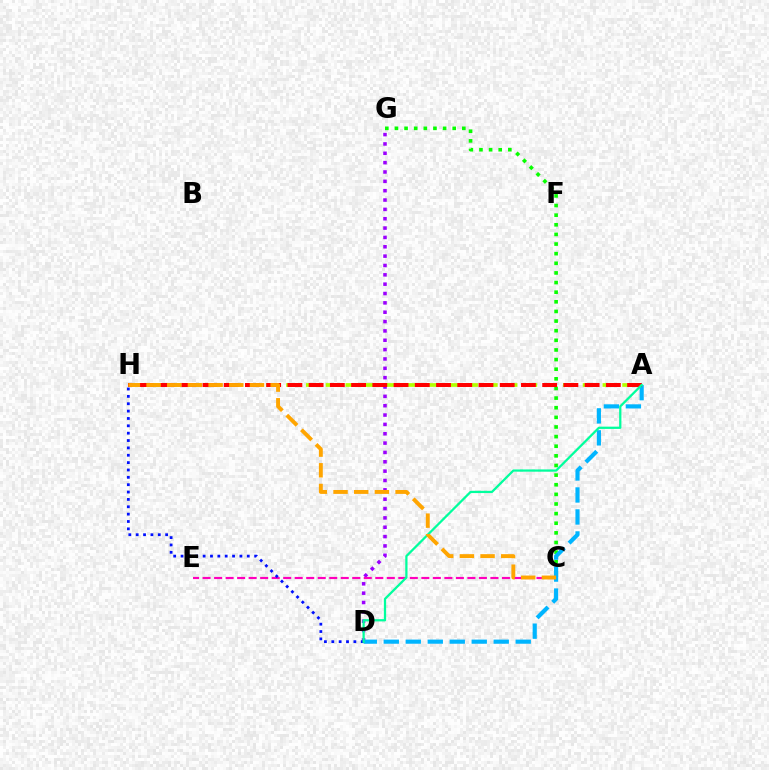{('D', 'G'): [{'color': '#9b00ff', 'line_style': 'dotted', 'thickness': 2.54}], ('C', 'G'): [{'color': '#08ff00', 'line_style': 'dotted', 'thickness': 2.62}], ('A', 'H'): [{'color': '#b3ff00', 'line_style': 'dashed', 'thickness': 2.69}, {'color': '#ff0000', 'line_style': 'dashed', 'thickness': 2.88}], ('A', 'D'): [{'color': '#00b5ff', 'line_style': 'dashed', 'thickness': 2.99}, {'color': '#00ff9d', 'line_style': 'solid', 'thickness': 1.62}], ('C', 'E'): [{'color': '#ff00bd', 'line_style': 'dashed', 'thickness': 1.56}], ('D', 'H'): [{'color': '#0010ff', 'line_style': 'dotted', 'thickness': 2.0}], ('C', 'H'): [{'color': '#ffa500', 'line_style': 'dashed', 'thickness': 2.81}]}